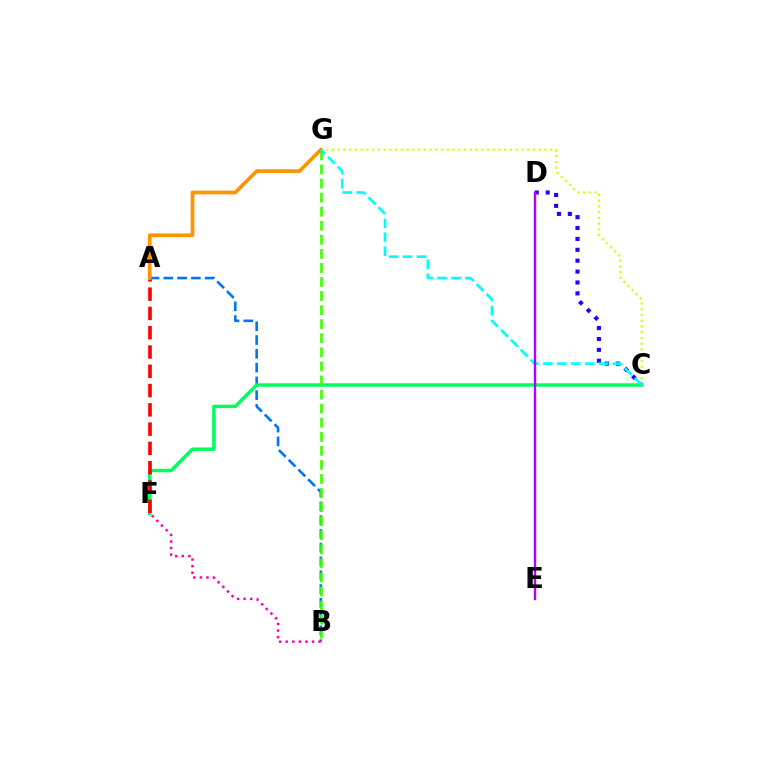{('C', 'D'): [{'color': '#2500ff', 'line_style': 'dotted', 'thickness': 2.96}], ('C', 'G'): [{'color': '#d1ff00', 'line_style': 'dotted', 'thickness': 1.56}, {'color': '#00fff6', 'line_style': 'dashed', 'thickness': 1.9}], ('A', 'B'): [{'color': '#0074ff', 'line_style': 'dashed', 'thickness': 1.87}], ('C', 'F'): [{'color': '#00ff5c', 'line_style': 'solid', 'thickness': 2.49}], ('B', 'G'): [{'color': '#3dff00', 'line_style': 'dashed', 'thickness': 1.91}], ('A', 'F'): [{'color': '#ff0000', 'line_style': 'dashed', 'thickness': 2.62}], ('A', 'G'): [{'color': '#ff9400', 'line_style': 'solid', 'thickness': 2.67}], ('B', 'F'): [{'color': '#ff00ac', 'line_style': 'dotted', 'thickness': 1.79}], ('D', 'E'): [{'color': '#b900ff', 'line_style': 'solid', 'thickness': 1.71}]}